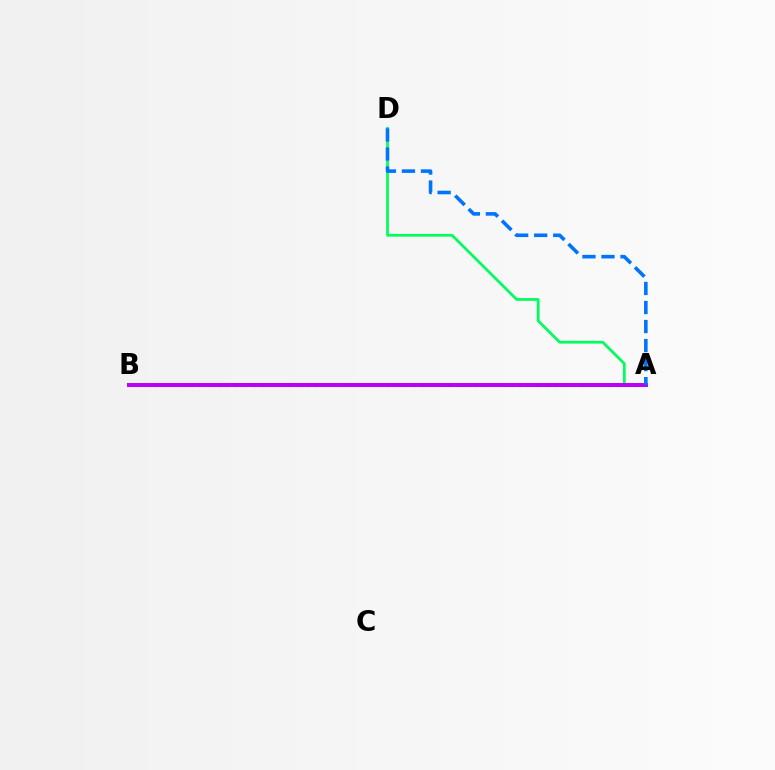{('A', 'B'): [{'color': '#d1ff00', 'line_style': 'dotted', 'thickness': 2.41}, {'color': '#ff0000', 'line_style': 'dotted', 'thickness': 1.9}, {'color': '#b900ff', 'line_style': 'solid', 'thickness': 2.86}], ('A', 'D'): [{'color': '#00ff5c', 'line_style': 'solid', 'thickness': 1.98}, {'color': '#0074ff', 'line_style': 'dashed', 'thickness': 2.59}]}